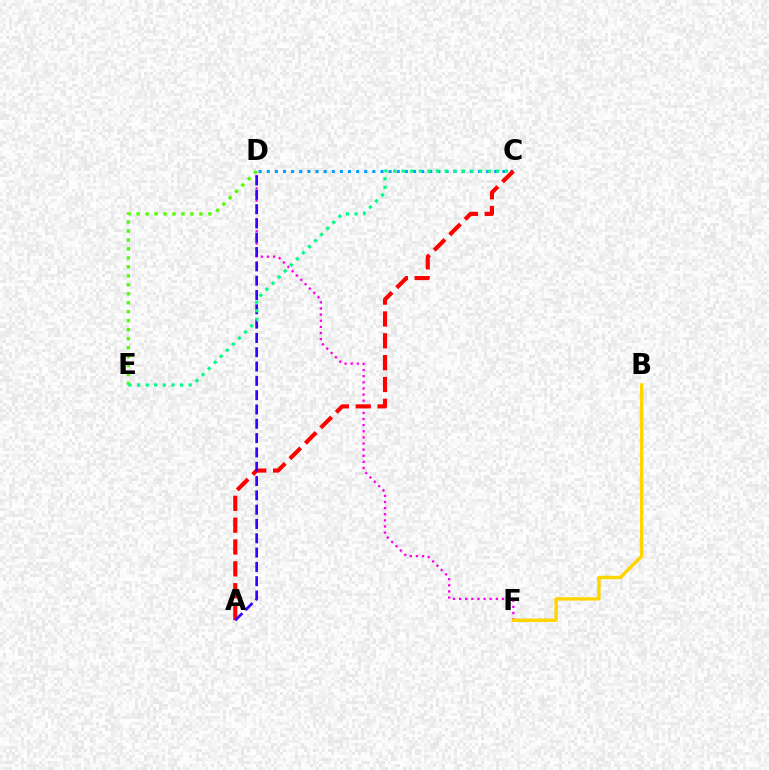{('C', 'D'): [{'color': '#009eff', 'line_style': 'dotted', 'thickness': 2.21}], ('D', 'F'): [{'color': '#ff00ed', 'line_style': 'dotted', 'thickness': 1.66}], ('A', 'C'): [{'color': '#ff0000', 'line_style': 'dashed', 'thickness': 2.97}], ('A', 'D'): [{'color': '#3700ff', 'line_style': 'dashed', 'thickness': 1.94}], ('B', 'F'): [{'color': '#ffd500', 'line_style': 'solid', 'thickness': 2.46}], ('D', 'E'): [{'color': '#4fff00', 'line_style': 'dotted', 'thickness': 2.44}], ('C', 'E'): [{'color': '#00ff86', 'line_style': 'dotted', 'thickness': 2.34}]}